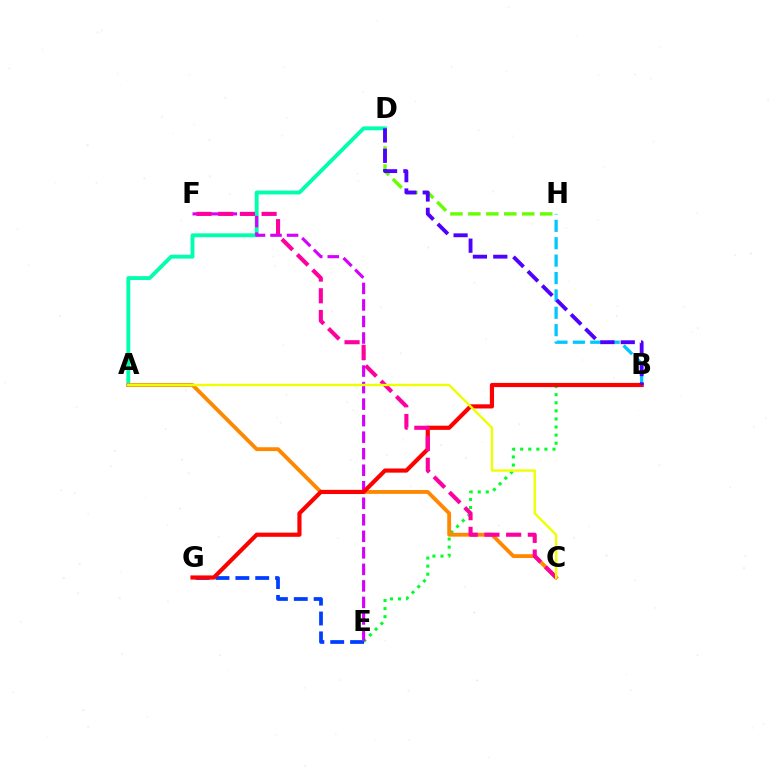{('D', 'H'): [{'color': '#66ff00', 'line_style': 'dashed', 'thickness': 2.44}], ('A', 'D'): [{'color': '#00ffaf', 'line_style': 'solid', 'thickness': 2.79}], ('B', 'E'): [{'color': '#00ff27', 'line_style': 'dotted', 'thickness': 2.2}], ('E', 'G'): [{'color': '#003fff', 'line_style': 'dashed', 'thickness': 2.7}], ('E', 'F'): [{'color': '#d600ff', 'line_style': 'dashed', 'thickness': 2.24}], ('A', 'C'): [{'color': '#ff8800', 'line_style': 'solid', 'thickness': 2.76}, {'color': '#eeff00', 'line_style': 'solid', 'thickness': 1.72}], ('B', 'H'): [{'color': '#00c7ff', 'line_style': 'dashed', 'thickness': 2.36}], ('B', 'G'): [{'color': '#ff0000', 'line_style': 'solid', 'thickness': 2.99}], ('C', 'F'): [{'color': '#ff00a0', 'line_style': 'dashed', 'thickness': 2.95}], ('B', 'D'): [{'color': '#4f00ff', 'line_style': 'dashed', 'thickness': 2.77}]}